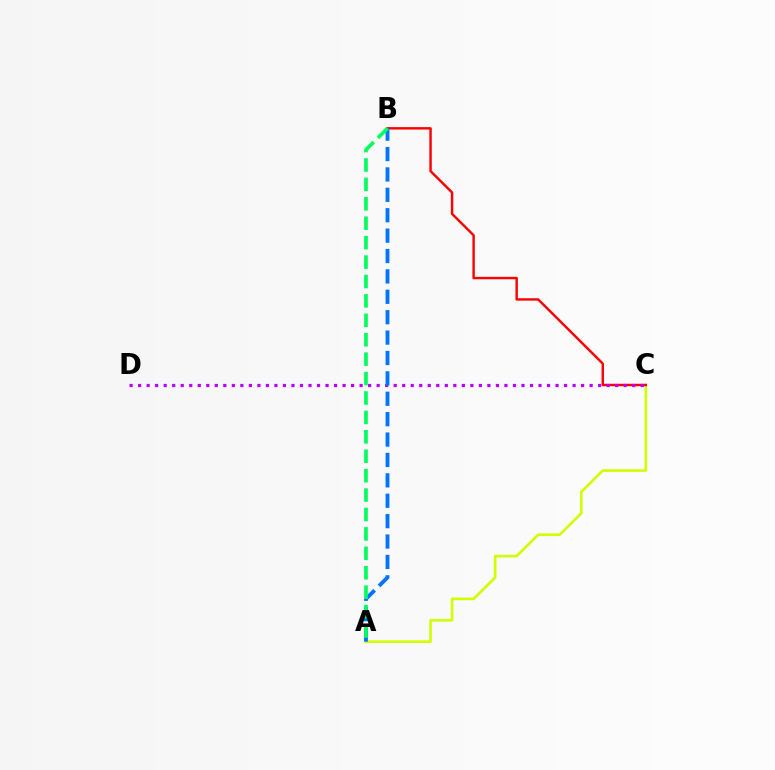{('A', 'C'): [{'color': '#d1ff00', 'line_style': 'solid', 'thickness': 1.91}], ('B', 'C'): [{'color': '#ff0000', 'line_style': 'solid', 'thickness': 1.75}], ('C', 'D'): [{'color': '#b900ff', 'line_style': 'dotted', 'thickness': 2.31}], ('A', 'B'): [{'color': '#0074ff', 'line_style': 'dashed', 'thickness': 2.77}, {'color': '#00ff5c', 'line_style': 'dashed', 'thickness': 2.64}]}